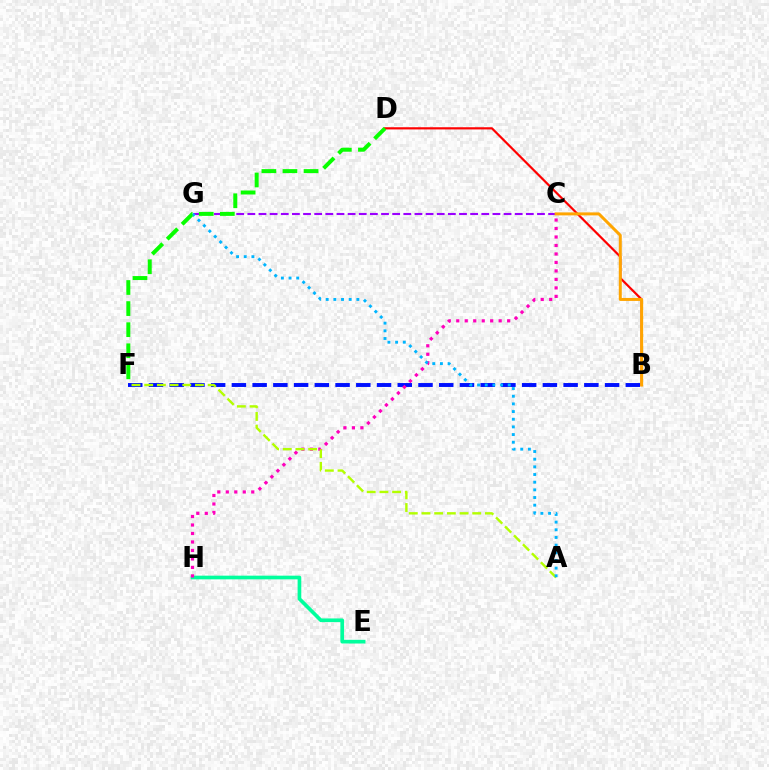{('C', 'G'): [{'color': '#9b00ff', 'line_style': 'dashed', 'thickness': 1.51}], ('B', 'F'): [{'color': '#0010ff', 'line_style': 'dashed', 'thickness': 2.82}], ('B', 'D'): [{'color': '#ff0000', 'line_style': 'solid', 'thickness': 1.58}], ('B', 'C'): [{'color': '#ffa500', 'line_style': 'solid', 'thickness': 2.15}], ('E', 'H'): [{'color': '#00ff9d', 'line_style': 'solid', 'thickness': 2.64}], ('C', 'H'): [{'color': '#ff00bd', 'line_style': 'dotted', 'thickness': 2.3}], ('A', 'F'): [{'color': '#b3ff00', 'line_style': 'dashed', 'thickness': 1.72}], ('A', 'G'): [{'color': '#00b5ff', 'line_style': 'dotted', 'thickness': 2.08}], ('D', 'F'): [{'color': '#08ff00', 'line_style': 'dashed', 'thickness': 2.86}]}